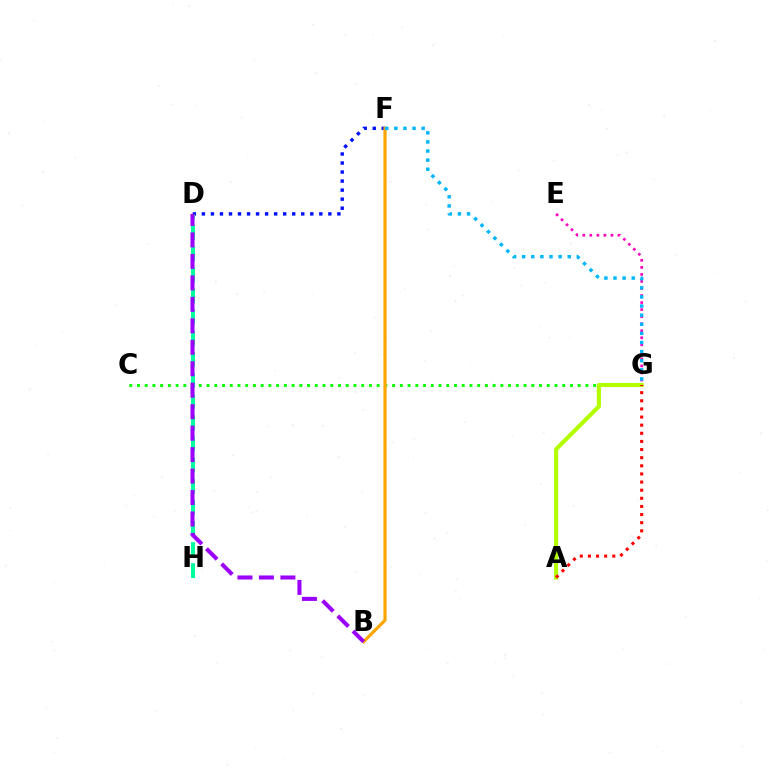{('C', 'G'): [{'color': '#08ff00', 'line_style': 'dotted', 'thickness': 2.1}], ('E', 'G'): [{'color': '#ff00bd', 'line_style': 'dotted', 'thickness': 1.91}], ('D', 'F'): [{'color': '#0010ff', 'line_style': 'dotted', 'thickness': 2.45}], ('D', 'H'): [{'color': '#00ff9d', 'line_style': 'dashed', 'thickness': 2.87}], ('A', 'G'): [{'color': '#b3ff00', 'line_style': 'solid', 'thickness': 2.97}, {'color': '#ff0000', 'line_style': 'dotted', 'thickness': 2.21}], ('B', 'F'): [{'color': '#ffa500', 'line_style': 'solid', 'thickness': 2.29}], ('B', 'D'): [{'color': '#9b00ff', 'line_style': 'dashed', 'thickness': 2.92}], ('F', 'G'): [{'color': '#00b5ff', 'line_style': 'dotted', 'thickness': 2.47}]}